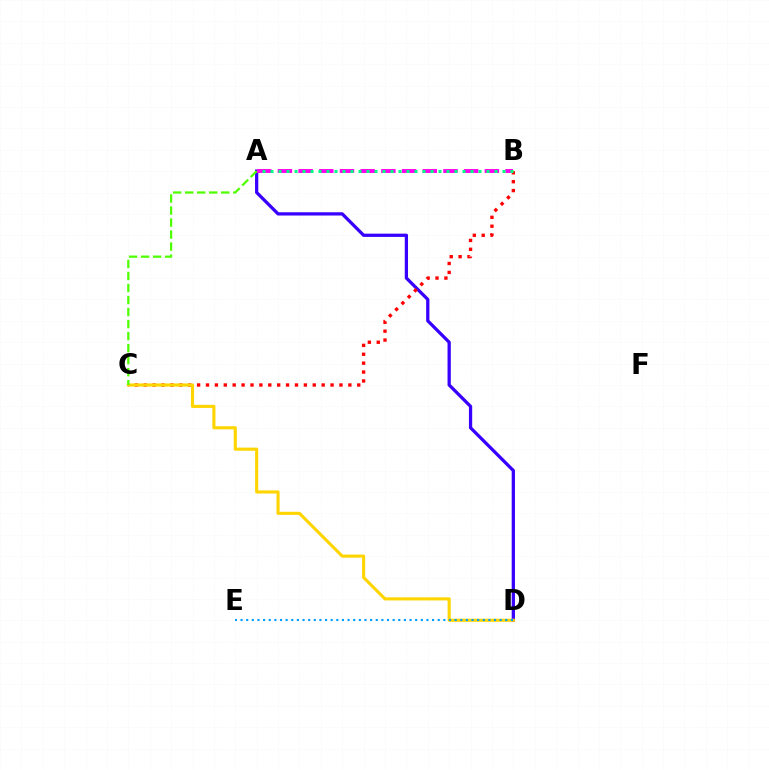{('A', 'D'): [{'color': '#3700ff', 'line_style': 'solid', 'thickness': 2.35}], ('A', 'B'): [{'color': '#ff00ed', 'line_style': 'dashed', 'thickness': 2.81}, {'color': '#00ff86', 'line_style': 'dotted', 'thickness': 2.17}], ('B', 'C'): [{'color': '#ff0000', 'line_style': 'dotted', 'thickness': 2.42}], ('C', 'D'): [{'color': '#ffd500', 'line_style': 'solid', 'thickness': 2.24}], ('A', 'C'): [{'color': '#4fff00', 'line_style': 'dashed', 'thickness': 1.63}], ('D', 'E'): [{'color': '#009eff', 'line_style': 'dotted', 'thickness': 1.53}]}